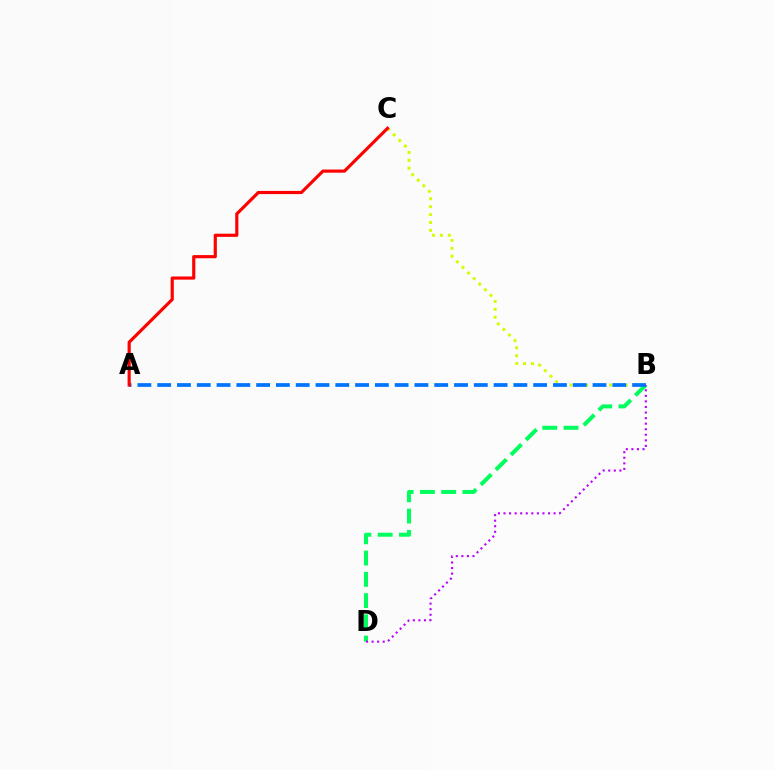{('B', 'C'): [{'color': '#d1ff00', 'line_style': 'dotted', 'thickness': 2.15}], ('B', 'D'): [{'color': '#00ff5c', 'line_style': 'dashed', 'thickness': 2.89}, {'color': '#b900ff', 'line_style': 'dotted', 'thickness': 1.51}], ('A', 'B'): [{'color': '#0074ff', 'line_style': 'dashed', 'thickness': 2.69}], ('A', 'C'): [{'color': '#ff0000', 'line_style': 'solid', 'thickness': 2.28}]}